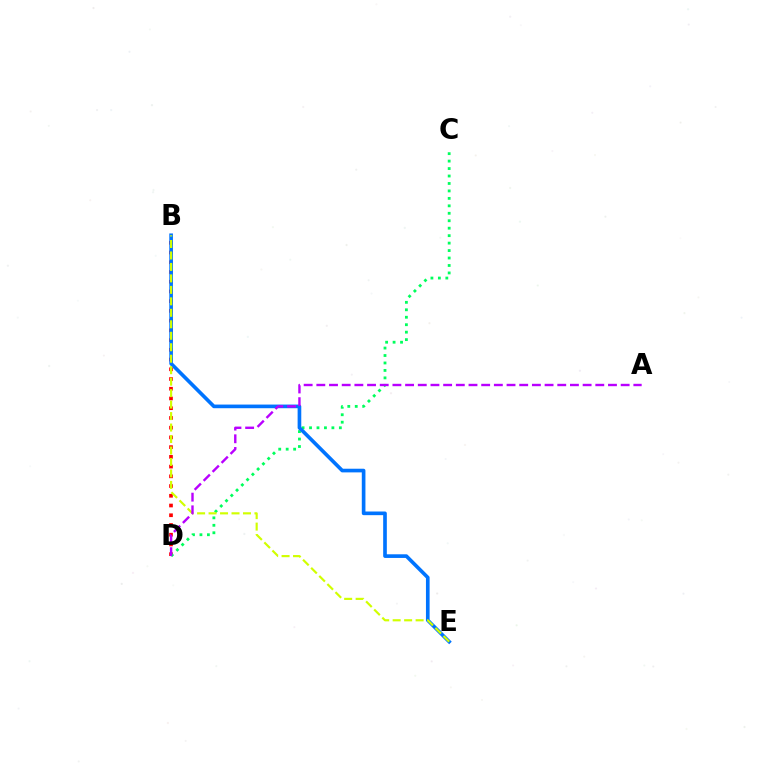{('B', 'D'): [{'color': '#ff0000', 'line_style': 'dotted', 'thickness': 2.64}], ('C', 'D'): [{'color': '#00ff5c', 'line_style': 'dotted', 'thickness': 2.03}], ('B', 'E'): [{'color': '#0074ff', 'line_style': 'solid', 'thickness': 2.63}, {'color': '#d1ff00', 'line_style': 'dashed', 'thickness': 1.56}], ('A', 'D'): [{'color': '#b900ff', 'line_style': 'dashed', 'thickness': 1.72}]}